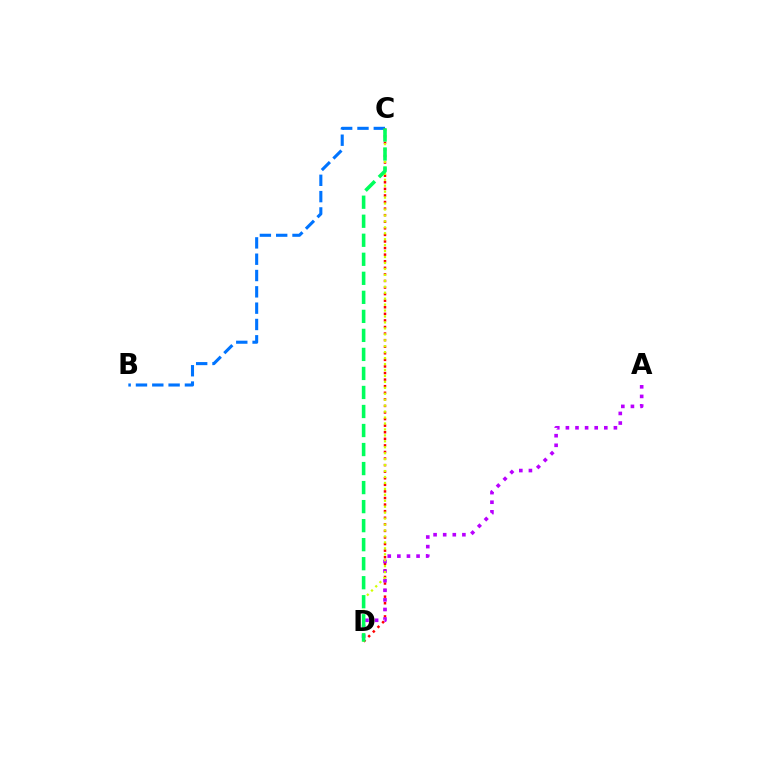{('B', 'C'): [{'color': '#0074ff', 'line_style': 'dashed', 'thickness': 2.22}], ('C', 'D'): [{'color': '#ff0000', 'line_style': 'dotted', 'thickness': 1.79}, {'color': '#d1ff00', 'line_style': 'dotted', 'thickness': 1.62}, {'color': '#00ff5c', 'line_style': 'dashed', 'thickness': 2.58}], ('A', 'D'): [{'color': '#b900ff', 'line_style': 'dotted', 'thickness': 2.61}]}